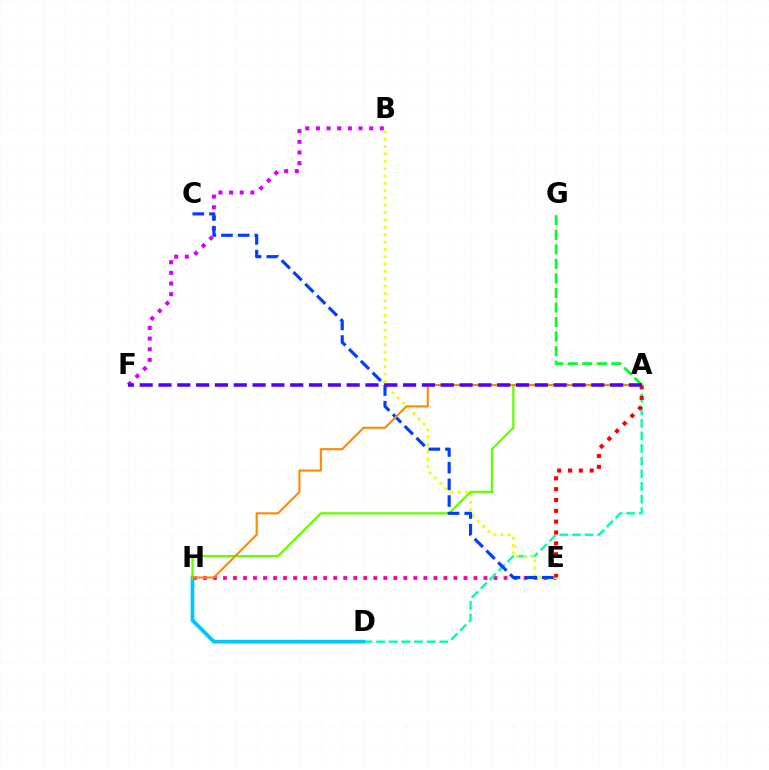{('E', 'H'): [{'color': '#ff00a0', 'line_style': 'dotted', 'thickness': 2.72}], ('A', 'D'): [{'color': '#00ffaf', 'line_style': 'dashed', 'thickness': 1.72}], ('B', 'E'): [{'color': '#eeff00', 'line_style': 'dotted', 'thickness': 1.99}], ('A', 'G'): [{'color': '#00ff27', 'line_style': 'dashed', 'thickness': 1.98}], ('A', 'E'): [{'color': '#ff0000', 'line_style': 'dotted', 'thickness': 2.95}], ('D', 'H'): [{'color': '#00c7ff', 'line_style': 'solid', 'thickness': 2.71}], ('B', 'F'): [{'color': '#d600ff', 'line_style': 'dotted', 'thickness': 2.89}], ('A', 'H'): [{'color': '#66ff00', 'line_style': 'solid', 'thickness': 1.66}, {'color': '#ff8800', 'line_style': 'solid', 'thickness': 1.51}], ('C', 'E'): [{'color': '#003fff', 'line_style': 'dashed', 'thickness': 2.27}], ('A', 'F'): [{'color': '#4f00ff', 'line_style': 'dashed', 'thickness': 2.56}]}